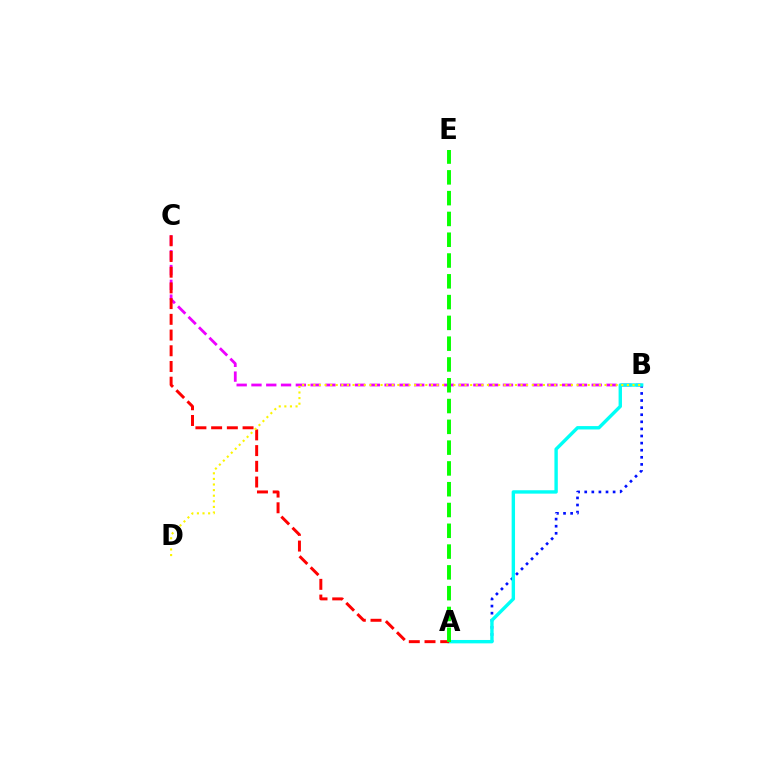{('A', 'B'): [{'color': '#0010ff', 'line_style': 'dotted', 'thickness': 1.93}, {'color': '#00fff6', 'line_style': 'solid', 'thickness': 2.44}], ('B', 'C'): [{'color': '#ee00ff', 'line_style': 'dashed', 'thickness': 2.01}], ('A', 'C'): [{'color': '#ff0000', 'line_style': 'dashed', 'thickness': 2.13}], ('B', 'D'): [{'color': '#fcf500', 'line_style': 'dotted', 'thickness': 1.52}], ('A', 'E'): [{'color': '#08ff00', 'line_style': 'dashed', 'thickness': 2.82}]}